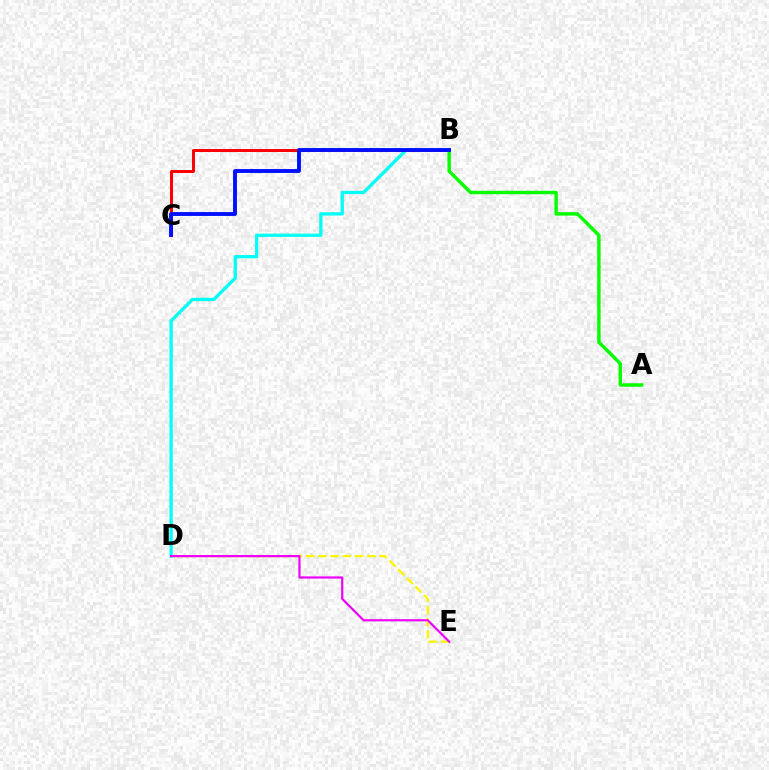{('B', 'D'): [{'color': '#00fff6', 'line_style': 'solid', 'thickness': 2.36}], ('D', 'E'): [{'color': '#fcf500', 'line_style': 'dashed', 'thickness': 1.66}, {'color': '#ee00ff', 'line_style': 'solid', 'thickness': 1.58}], ('B', 'C'): [{'color': '#ff0000', 'line_style': 'solid', 'thickness': 2.15}, {'color': '#0010ff', 'line_style': 'solid', 'thickness': 2.79}], ('A', 'B'): [{'color': '#08ff00', 'line_style': 'solid', 'thickness': 2.49}]}